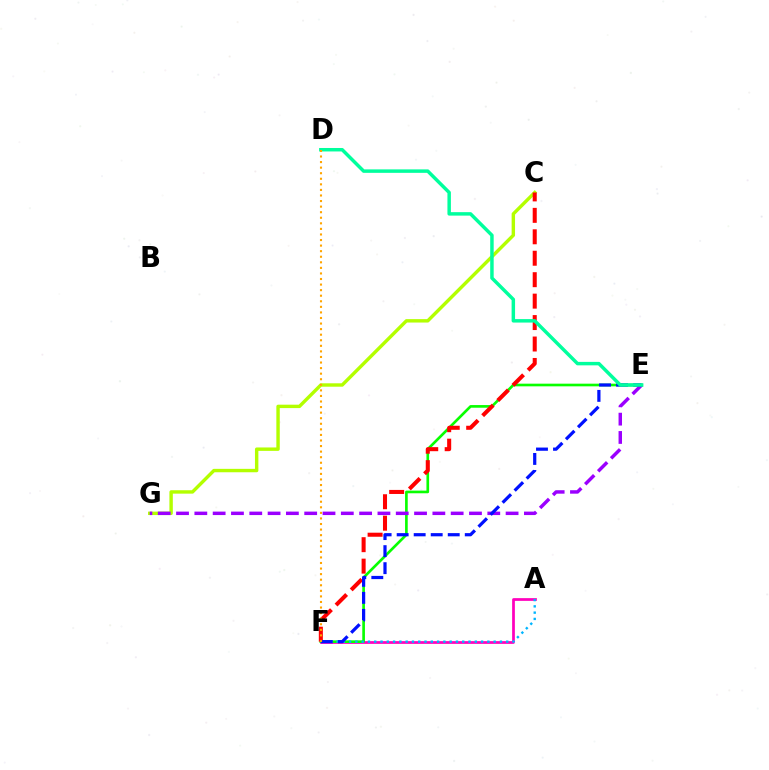{('C', 'G'): [{'color': '#b3ff00', 'line_style': 'solid', 'thickness': 2.45}], ('A', 'F'): [{'color': '#ff00bd', 'line_style': 'solid', 'thickness': 1.97}, {'color': '#00b5ff', 'line_style': 'dotted', 'thickness': 1.71}], ('E', 'F'): [{'color': '#08ff00', 'line_style': 'solid', 'thickness': 1.92}, {'color': '#0010ff', 'line_style': 'dashed', 'thickness': 2.31}], ('C', 'F'): [{'color': '#ff0000', 'line_style': 'dashed', 'thickness': 2.91}], ('E', 'G'): [{'color': '#9b00ff', 'line_style': 'dashed', 'thickness': 2.49}], ('D', 'E'): [{'color': '#00ff9d', 'line_style': 'solid', 'thickness': 2.5}], ('D', 'F'): [{'color': '#ffa500', 'line_style': 'dotted', 'thickness': 1.51}]}